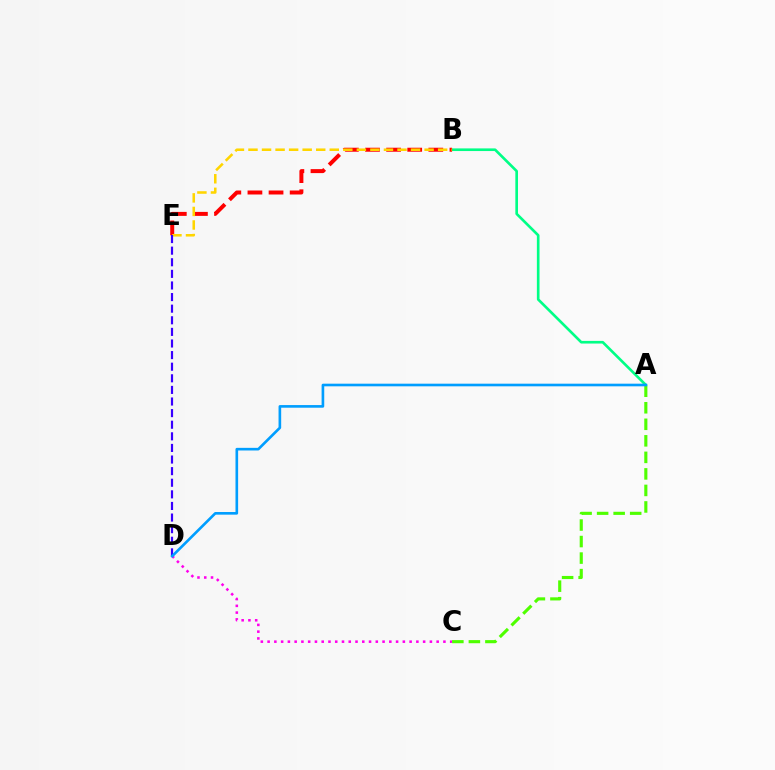{('A', 'B'): [{'color': '#00ff86', 'line_style': 'solid', 'thickness': 1.9}], ('B', 'E'): [{'color': '#ff0000', 'line_style': 'dashed', 'thickness': 2.87}, {'color': '#ffd500', 'line_style': 'dashed', 'thickness': 1.84}], ('C', 'D'): [{'color': '#ff00ed', 'line_style': 'dotted', 'thickness': 1.84}], ('D', 'E'): [{'color': '#3700ff', 'line_style': 'dashed', 'thickness': 1.58}], ('A', 'C'): [{'color': '#4fff00', 'line_style': 'dashed', 'thickness': 2.25}], ('A', 'D'): [{'color': '#009eff', 'line_style': 'solid', 'thickness': 1.9}]}